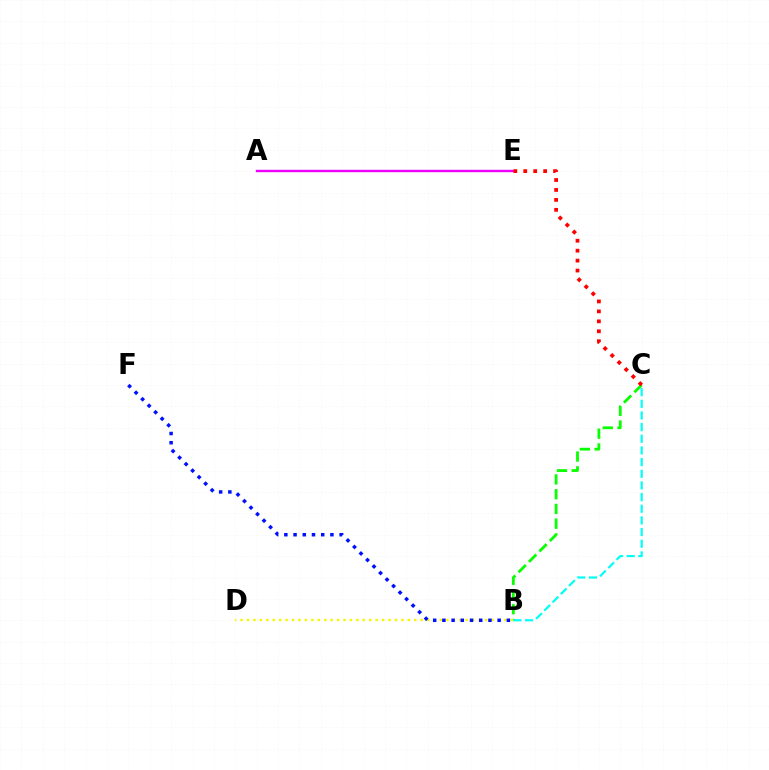{('B', 'C'): [{'color': '#08ff00', 'line_style': 'dashed', 'thickness': 2.0}, {'color': '#00fff6', 'line_style': 'dashed', 'thickness': 1.58}], ('A', 'E'): [{'color': '#ee00ff', 'line_style': 'solid', 'thickness': 1.72}], ('C', 'E'): [{'color': '#ff0000', 'line_style': 'dotted', 'thickness': 2.7}], ('B', 'D'): [{'color': '#fcf500', 'line_style': 'dotted', 'thickness': 1.75}], ('B', 'F'): [{'color': '#0010ff', 'line_style': 'dotted', 'thickness': 2.5}]}